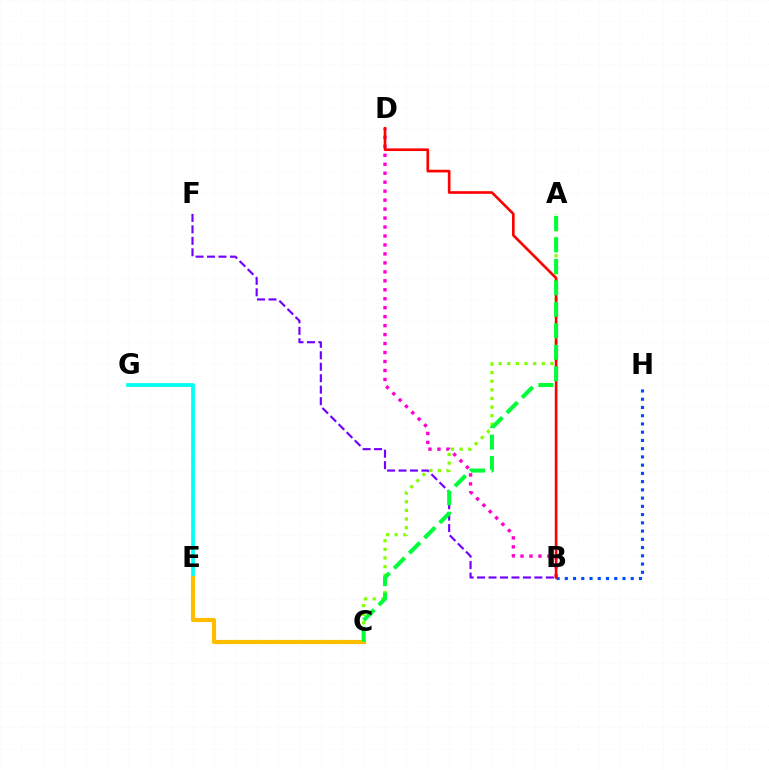{('B', 'H'): [{'color': '#004bff', 'line_style': 'dotted', 'thickness': 2.24}], ('B', 'F'): [{'color': '#7200ff', 'line_style': 'dashed', 'thickness': 1.56}], ('E', 'G'): [{'color': '#00fff6', 'line_style': 'solid', 'thickness': 2.69}], ('B', 'D'): [{'color': '#ff00cf', 'line_style': 'dotted', 'thickness': 2.44}, {'color': '#ff0000', 'line_style': 'solid', 'thickness': 1.91}], ('C', 'E'): [{'color': '#ffbd00', 'line_style': 'solid', 'thickness': 2.99}], ('A', 'C'): [{'color': '#84ff00', 'line_style': 'dotted', 'thickness': 2.34}, {'color': '#00ff39', 'line_style': 'dashed', 'thickness': 2.92}]}